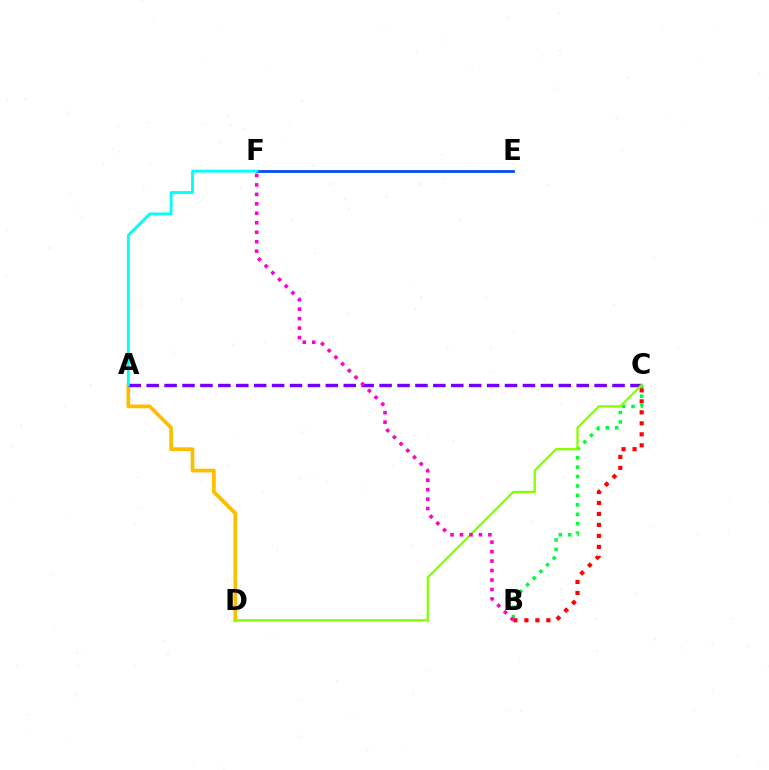{('A', 'D'): [{'color': '#ffbd00', 'line_style': 'solid', 'thickness': 2.67}], ('E', 'F'): [{'color': '#004bff', 'line_style': 'solid', 'thickness': 1.99}], ('A', 'C'): [{'color': '#7200ff', 'line_style': 'dashed', 'thickness': 2.43}], ('B', 'C'): [{'color': '#00ff39', 'line_style': 'dotted', 'thickness': 2.56}, {'color': '#ff0000', 'line_style': 'dotted', 'thickness': 2.98}], ('A', 'F'): [{'color': '#00fff6', 'line_style': 'solid', 'thickness': 2.03}], ('C', 'D'): [{'color': '#84ff00', 'line_style': 'solid', 'thickness': 1.64}], ('B', 'F'): [{'color': '#ff00cf', 'line_style': 'dotted', 'thickness': 2.57}]}